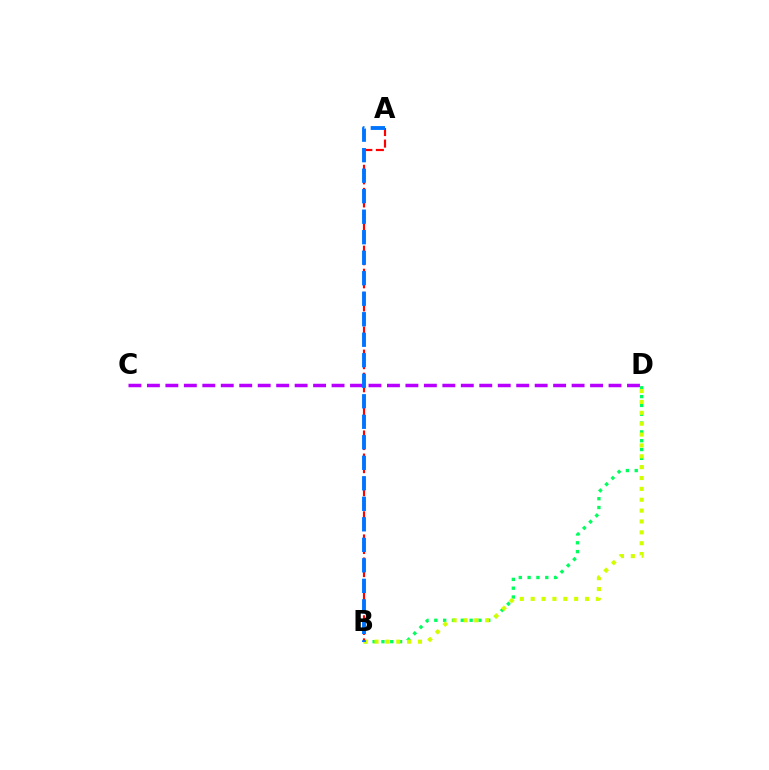{('B', 'D'): [{'color': '#00ff5c', 'line_style': 'dotted', 'thickness': 2.4}, {'color': '#d1ff00', 'line_style': 'dotted', 'thickness': 2.95}], ('C', 'D'): [{'color': '#b900ff', 'line_style': 'dashed', 'thickness': 2.51}], ('A', 'B'): [{'color': '#ff0000', 'line_style': 'dashed', 'thickness': 1.57}, {'color': '#0074ff', 'line_style': 'dashed', 'thickness': 2.79}]}